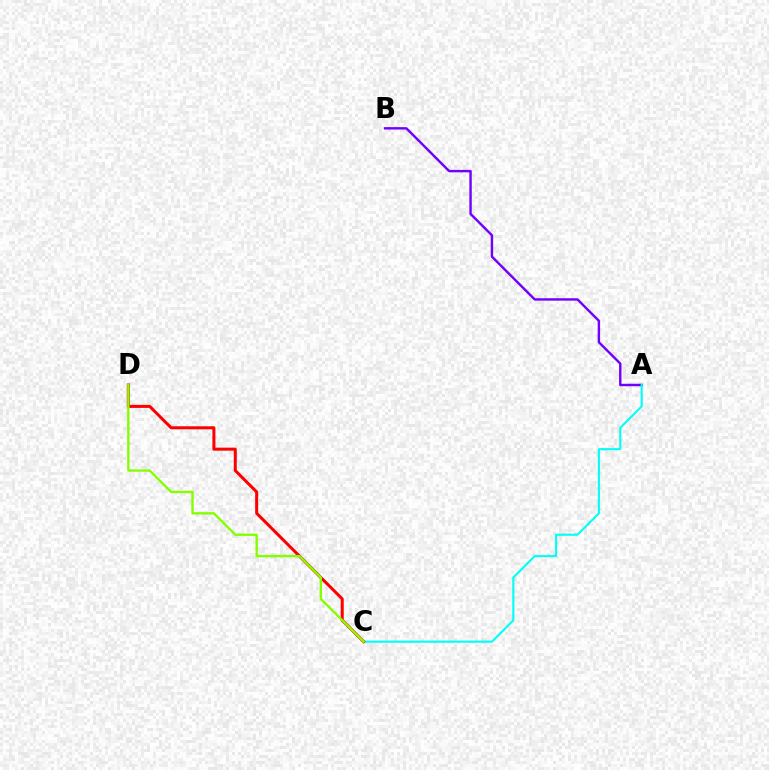{('A', 'B'): [{'color': '#7200ff', 'line_style': 'solid', 'thickness': 1.75}], ('A', 'C'): [{'color': '#00fff6', 'line_style': 'solid', 'thickness': 1.52}], ('C', 'D'): [{'color': '#ff0000', 'line_style': 'solid', 'thickness': 2.18}, {'color': '#84ff00', 'line_style': 'solid', 'thickness': 1.71}]}